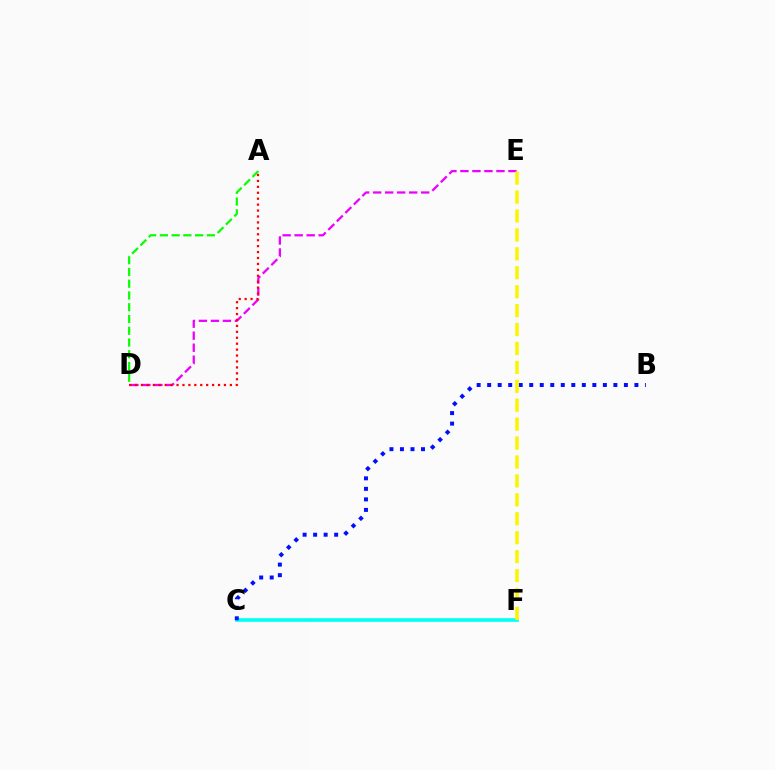{('C', 'F'): [{'color': '#00fff6', 'line_style': 'solid', 'thickness': 2.6}], ('B', 'C'): [{'color': '#0010ff', 'line_style': 'dotted', 'thickness': 2.86}], ('A', 'D'): [{'color': '#08ff00', 'line_style': 'dashed', 'thickness': 1.6}, {'color': '#ff0000', 'line_style': 'dotted', 'thickness': 1.61}], ('D', 'E'): [{'color': '#ee00ff', 'line_style': 'dashed', 'thickness': 1.63}], ('E', 'F'): [{'color': '#fcf500', 'line_style': 'dashed', 'thickness': 2.57}]}